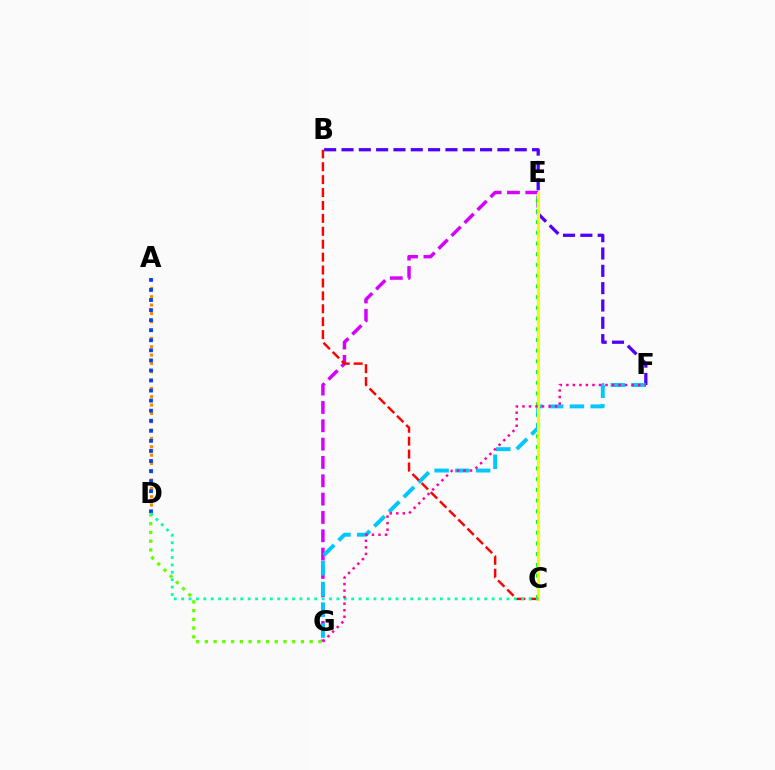{('A', 'D'): [{'color': '#ff8800', 'line_style': 'dotted', 'thickness': 2.26}, {'color': '#003fff', 'line_style': 'dotted', 'thickness': 2.73}], ('B', 'F'): [{'color': '#4f00ff', 'line_style': 'dashed', 'thickness': 2.35}], ('E', 'G'): [{'color': '#d600ff', 'line_style': 'dashed', 'thickness': 2.49}], ('D', 'G'): [{'color': '#66ff00', 'line_style': 'dotted', 'thickness': 2.37}], ('C', 'E'): [{'color': '#00ff27', 'line_style': 'dotted', 'thickness': 2.91}, {'color': '#eeff00', 'line_style': 'solid', 'thickness': 2.17}], ('F', 'G'): [{'color': '#00c7ff', 'line_style': 'dashed', 'thickness': 2.82}, {'color': '#ff00a0', 'line_style': 'dotted', 'thickness': 1.77}], ('B', 'C'): [{'color': '#ff0000', 'line_style': 'dashed', 'thickness': 1.75}], ('C', 'D'): [{'color': '#00ffaf', 'line_style': 'dotted', 'thickness': 2.01}]}